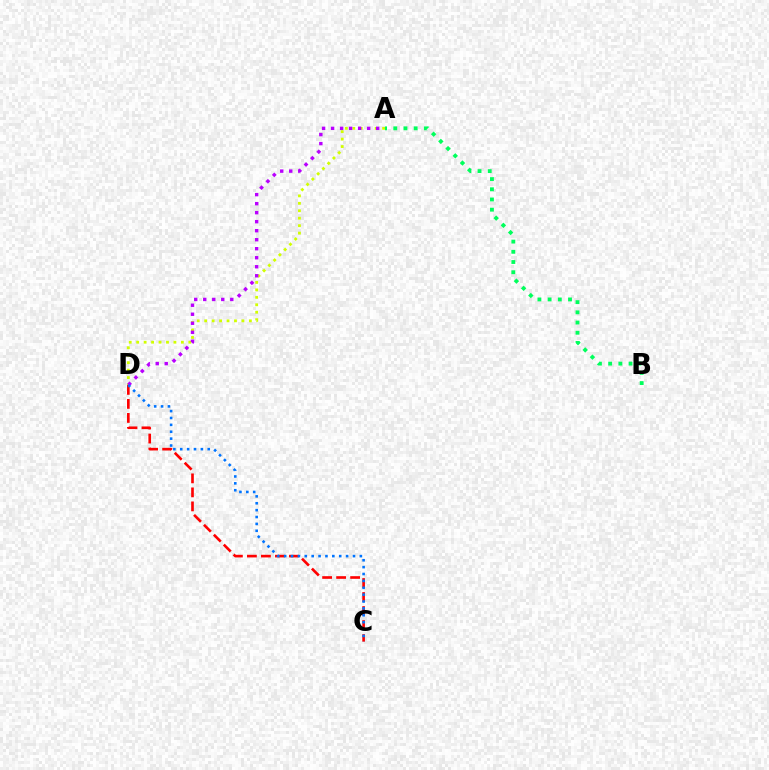{('A', 'B'): [{'color': '#00ff5c', 'line_style': 'dotted', 'thickness': 2.77}], ('C', 'D'): [{'color': '#ff0000', 'line_style': 'dashed', 'thickness': 1.9}, {'color': '#0074ff', 'line_style': 'dotted', 'thickness': 1.87}], ('A', 'D'): [{'color': '#d1ff00', 'line_style': 'dotted', 'thickness': 2.02}, {'color': '#b900ff', 'line_style': 'dotted', 'thickness': 2.45}]}